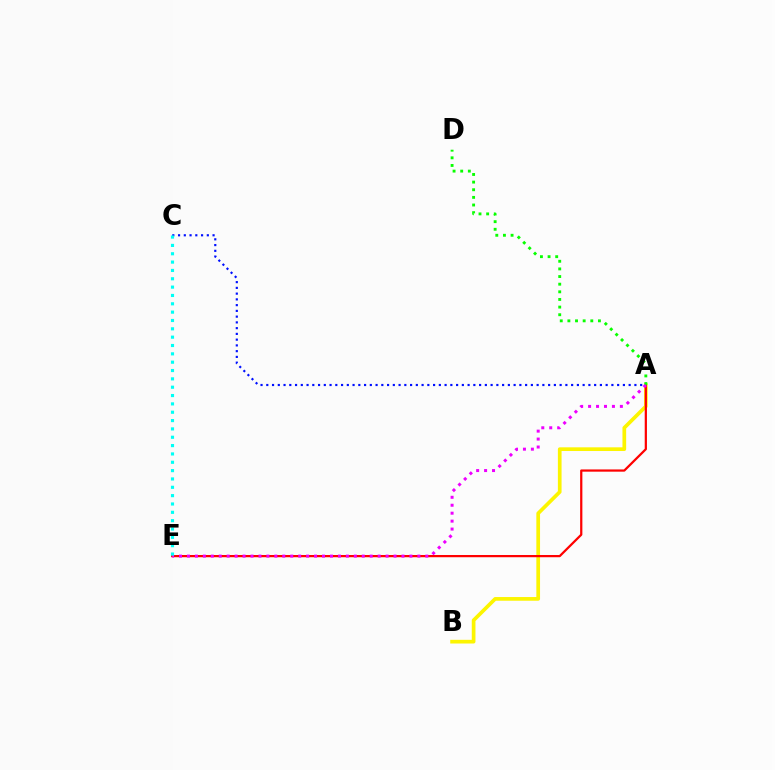{('A', 'B'): [{'color': '#fcf500', 'line_style': 'solid', 'thickness': 2.66}], ('A', 'E'): [{'color': '#ff0000', 'line_style': 'solid', 'thickness': 1.61}, {'color': '#ee00ff', 'line_style': 'dotted', 'thickness': 2.16}], ('A', 'D'): [{'color': '#08ff00', 'line_style': 'dotted', 'thickness': 2.07}], ('A', 'C'): [{'color': '#0010ff', 'line_style': 'dotted', 'thickness': 1.56}], ('C', 'E'): [{'color': '#00fff6', 'line_style': 'dotted', 'thickness': 2.27}]}